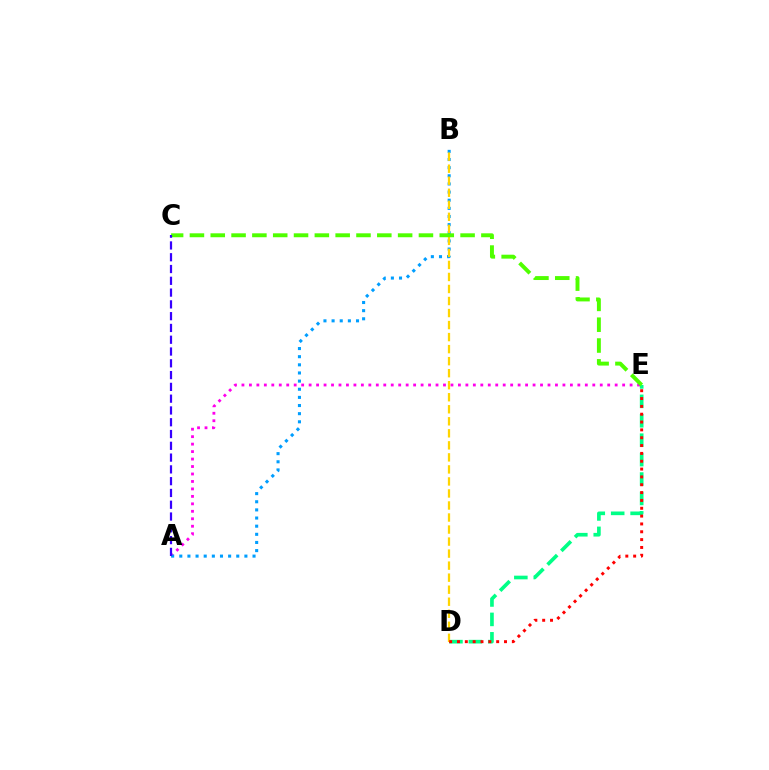{('D', 'E'): [{'color': '#00ff86', 'line_style': 'dashed', 'thickness': 2.64}, {'color': '#ff0000', 'line_style': 'dotted', 'thickness': 2.13}], ('A', 'E'): [{'color': '#ff00ed', 'line_style': 'dotted', 'thickness': 2.03}], ('A', 'B'): [{'color': '#009eff', 'line_style': 'dotted', 'thickness': 2.21}], ('B', 'D'): [{'color': '#ffd500', 'line_style': 'dashed', 'thickness': 1.63}], ('C', 'E'): [{'color': '#4fff00', 'line_style': 'dashed', 'thickness': 2.83}], ('A', 'C'): [{'color': '#3700ff', 'line_style': 'dashed', 'thickness': 1.6}]}